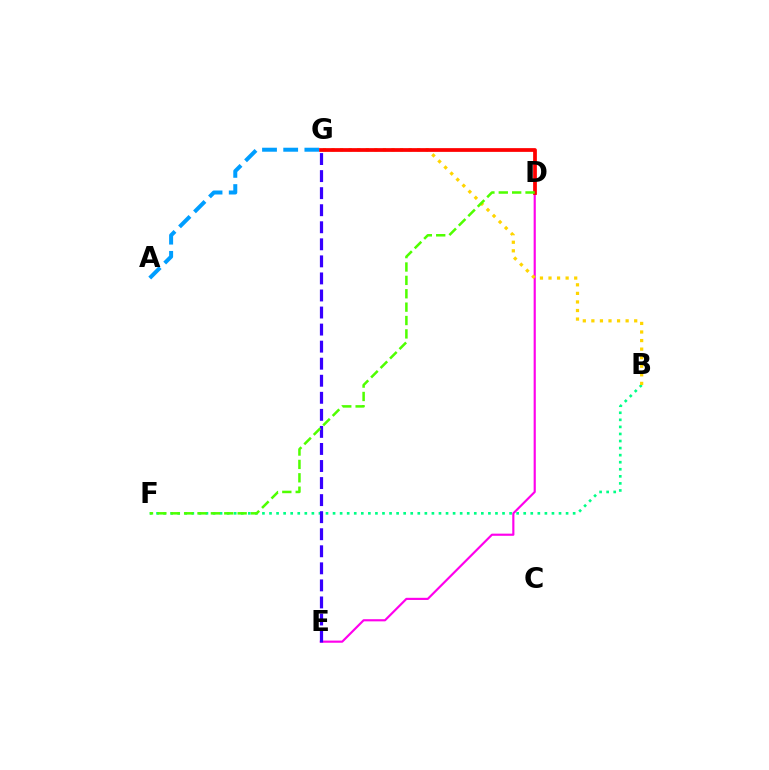{('B', 'F'): [{'color': '#00ff86', 'line_style': 'dotted', 'thickness': 1.92}], ('D', 'E'): [{'color': '#ff00ed', 'line_style': 'solid', 'thickness': 1.55}], ('B', 'G'): [{'color': '#ffd500', 'line_style': 'dotted', 'thickness': 2.33}], ('A', 'G'): [{'color': '#009eff', 'line_style': 'dashed', 'thickness': 2.88}], ('E', 'G'): [{'color': '#3700ff', 'line_style': 'dashed', 'thickness': 2.32}], ('D', 'G'): [{'color': '#ff0000', 'line_style': 'solid', 'thickness': 2.69}], ('D', 'F'): [{'color': '#4fff00', 'line_style': 'dashed', 'thickness': 1.82}]}